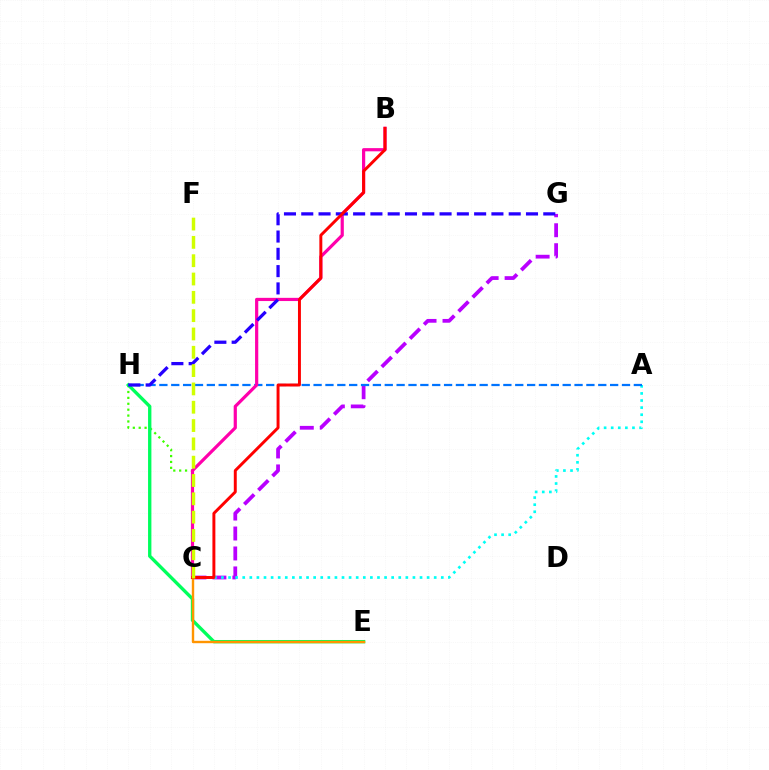{('C', 'G'): [{'color': '#b900ff', 'line_style': 'dashed', 'thickness': 2.71}], ('C', 'H'): [{'color': '#3dff00', 'line_style': 'dotted', 'thickness': 1.6}], ('A', 'C'): [{'color': '#00fff6', 'line_style': 'dotted', 'thickness': 1.93}], ('E', 'H'): [{'color': '#00ff5c', 'line_style': 'solid', 'thickness': 2.41}], ('A', 'H'): [{'color': '#0074ff', 'line_style': 'dashed', 'thickness': 1.61}], ('B', 'C'): [{'color': '#ff00ac', 'line_style': 'solid', 'thickness': 2.3}, {'color': '#ff0000', 'line_style': 'solid', 'thickness': 2.12}], ('G', 'H'): [{'color': '#2500ff', 'line_style': 'dashed', 'thickness': 2.35}], ('C', 'E'): [{'color': '#ff9400', 'line_style': 'solid', 'thickness': 1.73}], ('C', 'F'): [{'color': '#d1ff00', 'line_style': 'dashed', 'thickness': 2.49}]}